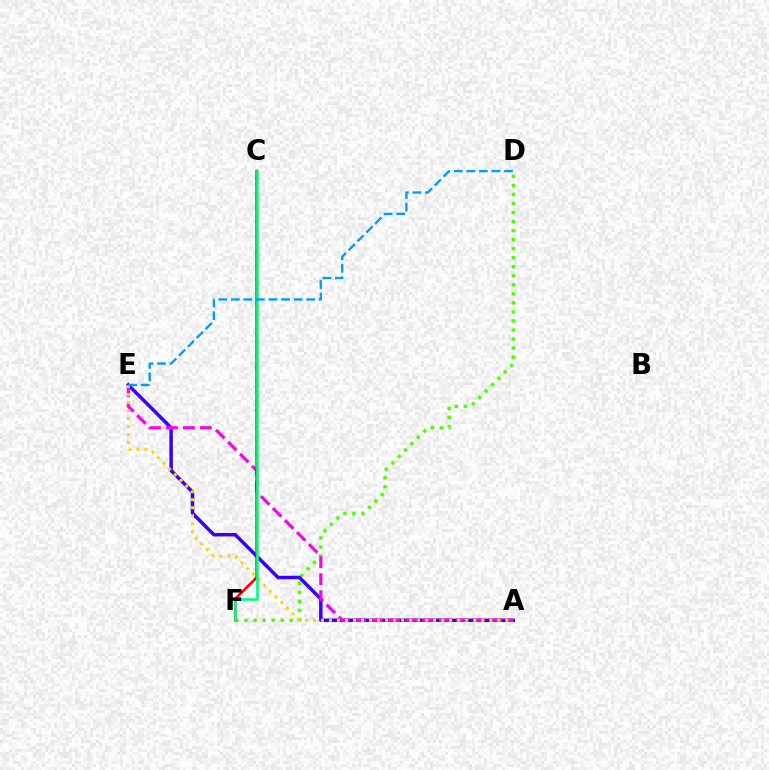{('D', 'F'): [{'color': '#4fff00', 'line_style': 'dotted', 'thickness': 2.46}], ('A', 'E'): [{'color': '#3700ff', 'line_style': 'solid', 'thickness': 2.51}, {'color': '#ff00ed', 'line_style': 'dashed', 'thickness': 2.31}, {'color': '#ffd500', 'line_style': 'dotted', 'thickness': 2.18}], ('C', 'F'): [{'color': '#ff0000', 'line_style': 'solid', 'thickness': 1.9}, {'color': '#00ff86', 'line_style': 'solid', 'thickness': 1.88}], ('D', 'E'): [{'color': '#009eff', 'line_style': 'dashed', 'thickness': 1.7}]}